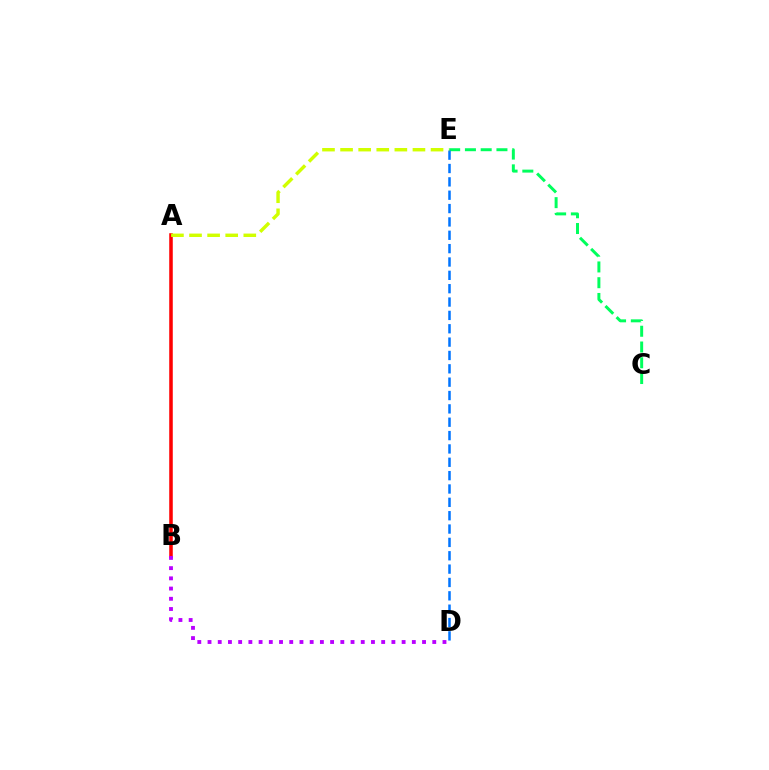{('C', 'E'): [{'color': '#00ff5c', 'line_style': 'dashed', 'thickness': 2.14}], ('A', 'B'): [{'color': '#ff0000', 'line_style': 'solid', 'thickness': 2.55}], ('D', 'E'): [{'color': '#0074ff', 'line_style': 'dashed', 'thickness': 1.81}], ('B', 'D'): [{'color': '#b900ff', 'line_style': 'dotted', 'thickness': 2.78}], ('A', 'E'): [{'color': '#d1ff00', 'line_style': 'dashed', 'thickness': 2.46}]}